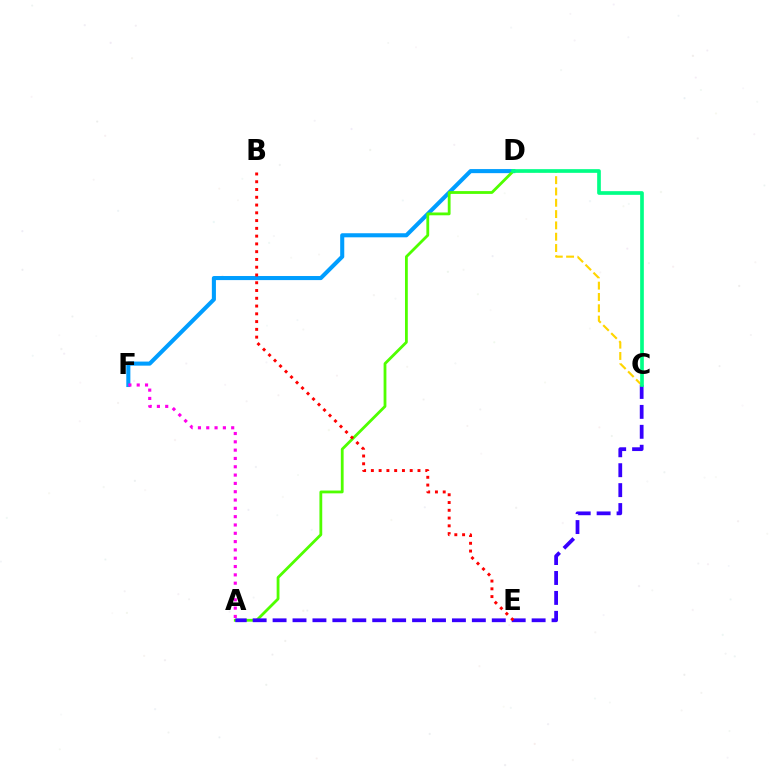{('D', 'F'): [{'color': '#009eff', 'line_style': 'solid', 'thickness': 2.93}], ('A', 'D'): [{'color': '#4fff00', 'line_style': 'solid', 'thickness': 2.02}], ('A', 'C'): [{'color': '#3700ff', 'line_style': 'dashed', 'thickness': 2.71}], ('B', 'E'): [{'color': '#ff0000', 'line_style': 'dotted', 'thickness': 2.11}], ('A', 'F'): [{'color': '#ff00ed', 'line_style': 'dotted', 'thickness': 2.26}], ('C', 'D'): [{'color': '#ffd500', 'line_style': 'dashed', 'thickness': 1.54}, {'color': '#00ff86', 'line_style': 'solid', 'thickness': 2.65}]}